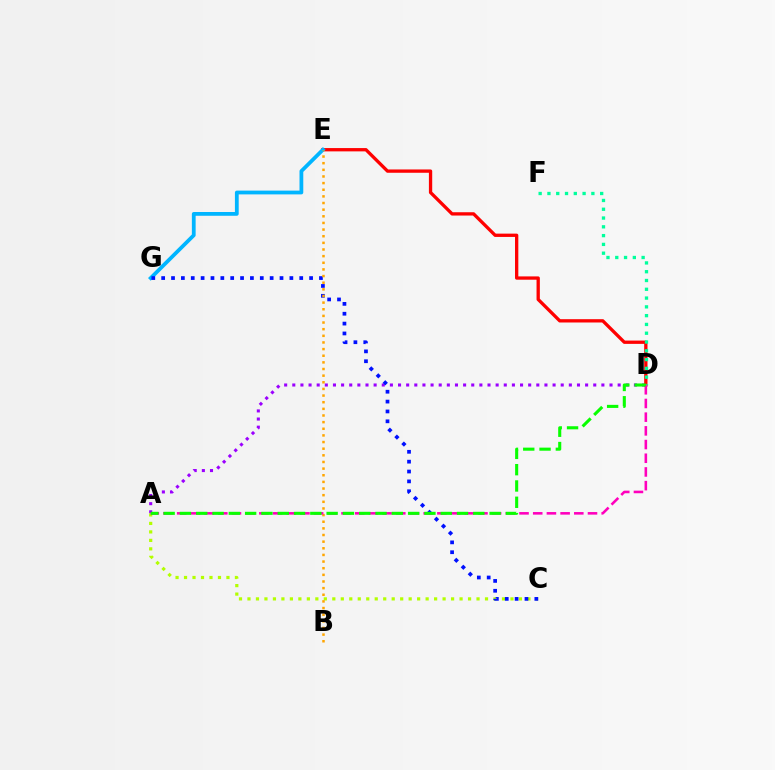{('A', 'D'): [{'color': '#9b00ff', 'line_style': 'dotted', 'thickness': 2.21}, {'color': '#ff00bd', 'line_style': 'dashed', 'thickness': 1.86}, {'color': '#08ff00', 'line_style': 'dashed', 'thickness': 2.21}], ('D', 'E'): [{'color': '#ff0000', 'line_style': 'solid', 'thickness': 2.38}], ('A', 'C'): [{'color': '#b3ff00', 'line_style': 'dotted', 'thickness': 2.3}], ('D', 'F'): [{'color': '#00ff9d', 'line_style': 'dotted', 'thickness': 2.39}], ('E', 'G'): [{'color': '#00b5ff', 'line_style': 'solid', 'thickness': 2.72}], ('C', 'G'): [{'color': '#0010ff', 'line_style': 'dotted', 'thickness': 2.68}], ('B', 'E'): [{'color': '#ffa500', 'line_style': 'dotted', 'thickness': 1.8}]}